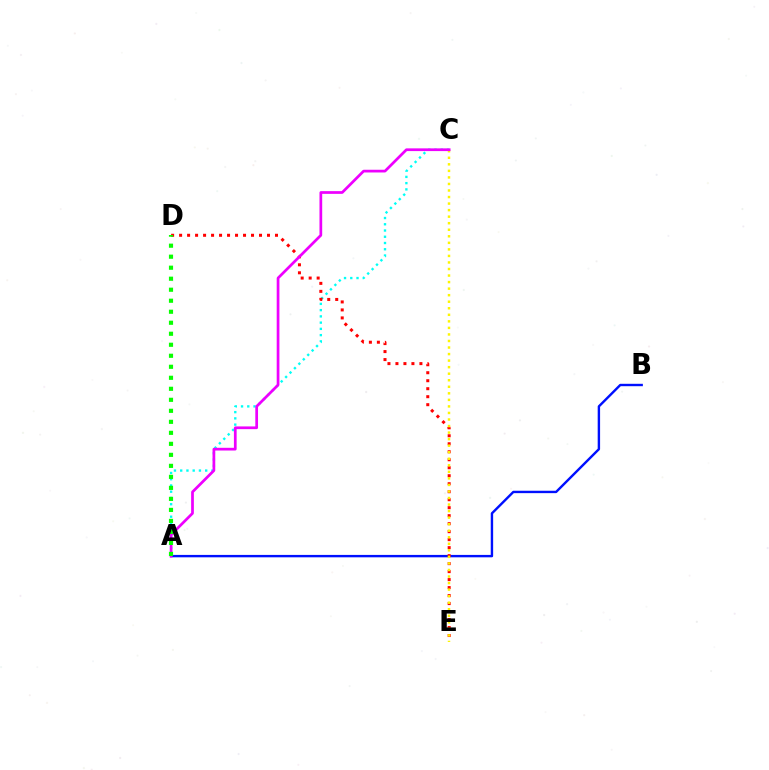{('A', 'C'): [{'color': '#00fff6', 'line_style': 'dotted', 'thickness': 1.7}, {'color': '#ee00ff', 'line_style': 'solid', 'thickness': 1.96}], ('A', 'B'): [{'color': '#0010ff', 'line_style': 'solid', 'thickness': 1.73}], ('D', 'E'): [{'color': '#ff0000', 'line_style': 'dotted', 'thickness': 2.17}], ('C', 'E'): [{'color': '#fcf500', 'line_style': 'dotted', 'thickness': 1.78}], ('A', 'D'): [{'color': '#08ff00', 'line_style': 'dotted', 'thickness': 2.99}]}